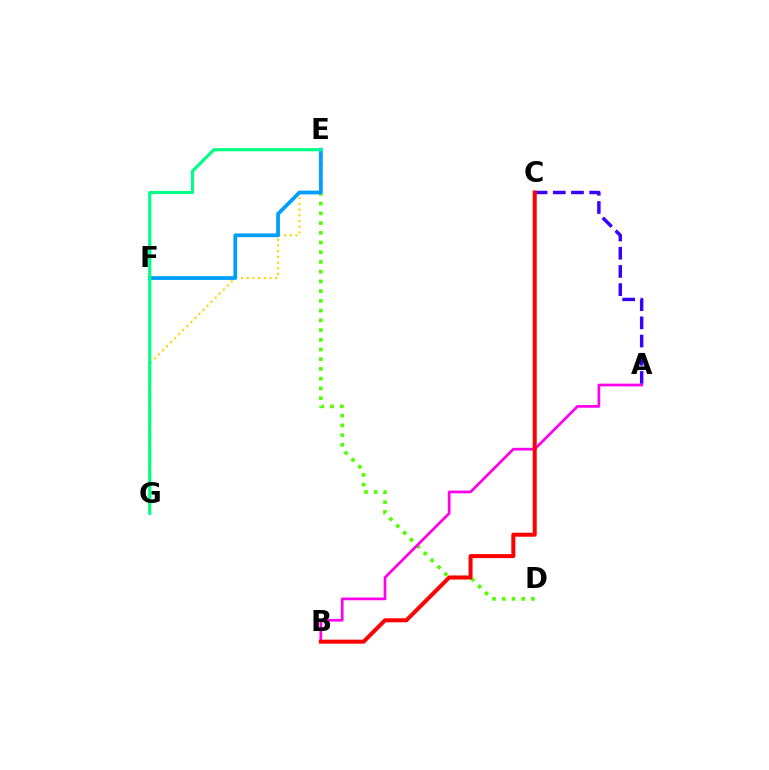{('A', 'C'): [{'color': '#3700ff', 'line_style': 'dashed', 'thickness': 2.47}], ('D', 'E'): [{'color': '#4fff00', 'line_style': 'dotted', 'thickness': 2.64}], ('A', 'B'): [{'color': '#ff00ed', 'line_style': 'solid', 'thickness': 1.95}], ('E', 'G'): [{'color': '#ffd500', 'line_style': 'dotted', 'thickness': 1.56}, {'color': '#00ff86', 'line_style': 'solid', 'thickness': 2.27}], ('B', 'C'): [{'color': '#ff0000', 'line_style': 'solid', 'thickness': 2.89}], ('E', 'F'): [{'color': '#009eff', 'line_style': 'solid', 'thickness': 2.71}]}